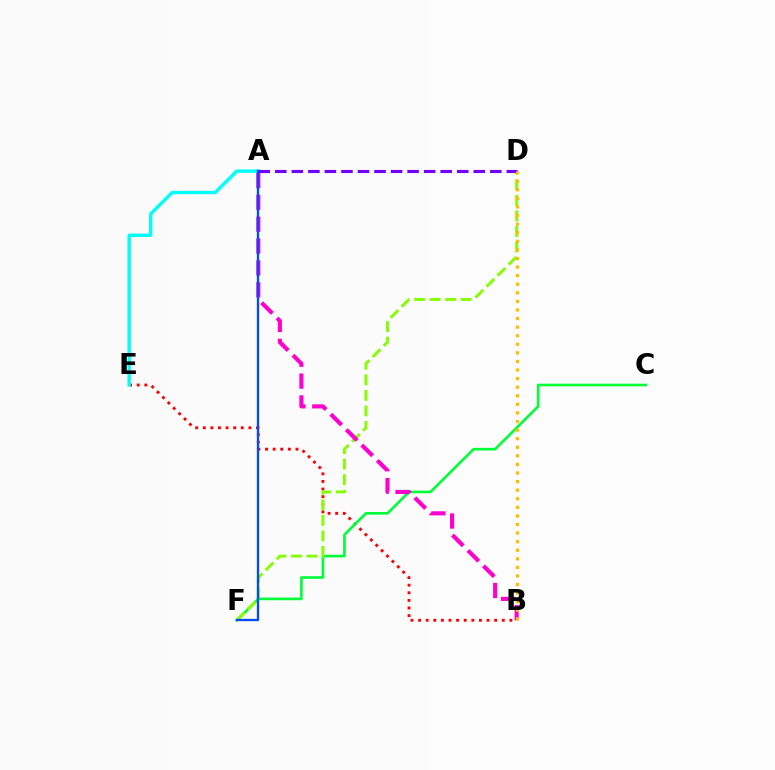{('B', 'E'): [{'color': '#ff0000', 'line_style': 'dotted', 'thickness': 2.07}], ('C', 'F'): [{'color': '#00ff39', 'line_style': 'solid', 'thickness': 1.9}], ('D', 'F'): [{'color': '#84ff00', 'line_style': 'dashed', 'thickness': 2.11}], ('A', 'E'): [{'color': '#00fff6', 'line_style': 'solid', 'thickness': 2.44}], ('A', 'D'): [{'color': '#7200ff', 'line_style': 'dashed', 'thickness': 2.25}], ('A', 'B'): [{'color': '#ff00cf', 'line_style': 'dashed', 'thickness': 2.97}], ('A', 'F'): [{'color': '#004bff', 'line_style': 'solid', 'thickness': 1.66}], ('B', 'D'): [{'color': '#ffbd00', 'line_style': 'dotted', 'thickness': 2.33}]}